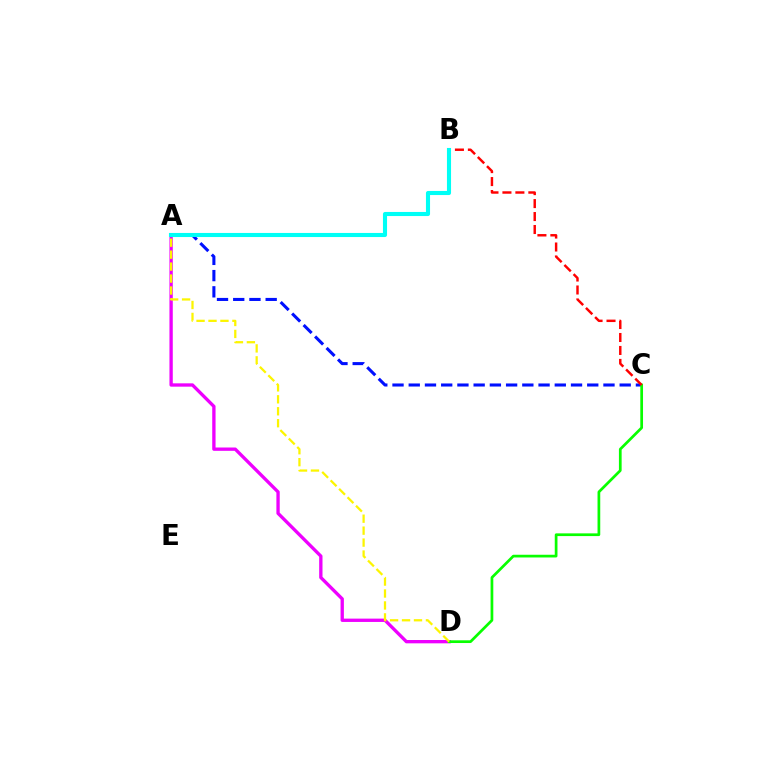{('A', 'D'): [{'color': '#ee00ff', 'line_style': 'solid', 'thickness': 2.39}, {'color': '#fcf500', 'line_style': 'dashed', 'thickness': 1.62}], ('A', 'C'): [{'color': '#0010ff', 'line_style': 'dashed', 'thickness': 2.2}], ('C', 'D'): [{'color': '#08ff00', 'line_style': 'solid', 'thickness': 1.96}], ('B', 'C'): [{'color': '#ff0000', 'line_style': 'dashed', 'thickness': 1.76}], ('A', 'B'): [{'color': '#00fff6', 'line_style': 'solid', 'thickness': 2.95}]}